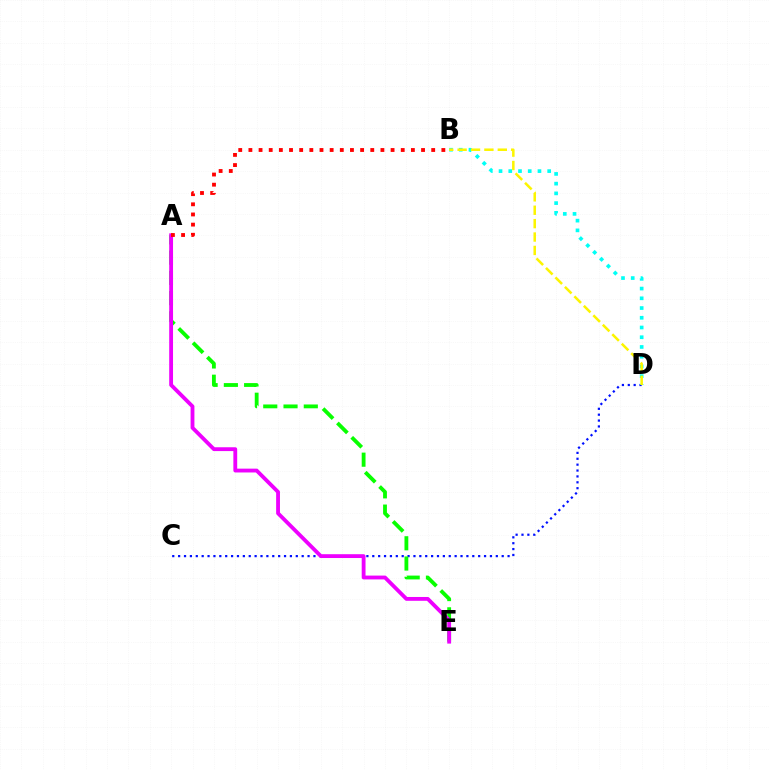{('C', 'D'): [{'color': '#0010ff', 'line_style': 'dotted', 'thickness': 1.6}], ('A', 'E'): [{'color': '#08ff00', 'line_style': 'dashed', 'thickness': 2.75}, {'color': '#ee00ff', 'line_style': 'solid', 'thickness': 2.76}], ('B', 'D'): [{'color': '#00fff6', 'line_style': 'dotted', 'thickness': 2.64}, {'color': '#fcf500', 'line_style': 'dashed', 'thickness': 1.82}], ('A', 'B'): [{'color': '#ff0000', 'line_style': 'dotted', 'thickness': 2.76}]}